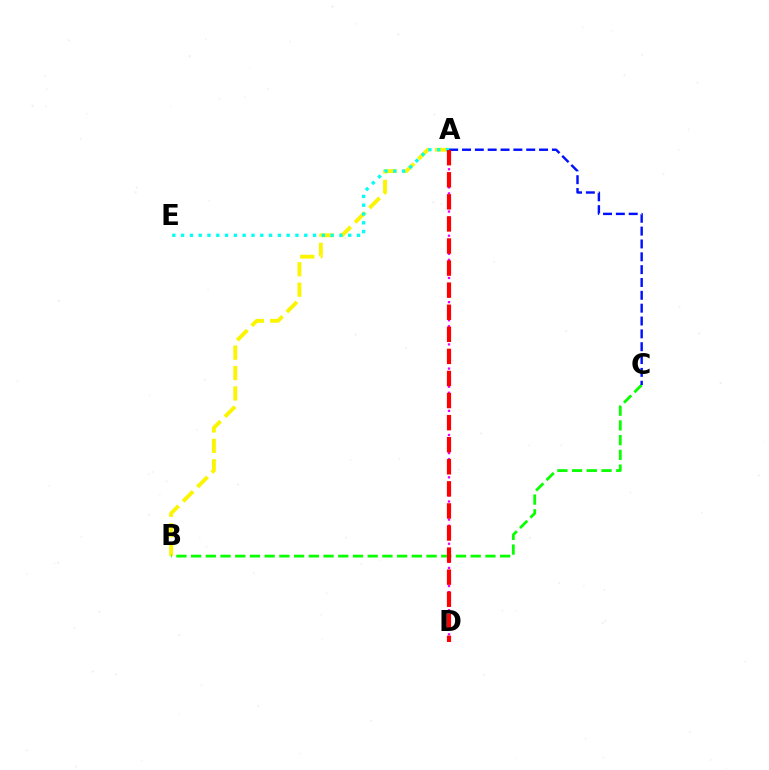{('A', 'B'): [{'color': '#fcf500', 'line_style': 'dashed', 'thickness': 2.77}], ('A', 'D'): [{'color': '#ee00ff', 'line_style': 'dotted', 'thickness': 1.64}, {'color': '#ff0000', 'line_style': 'dashed', 'thickness': 3.0}], ('B', 'C'): [{'color': '#08ff00', 'line_style': 'dashed', 'thickness': 2.0}], ('A', 'E'): [{'color': '#00fff6', 'line_style': 'dotted', 'thickness': 2.39}], ('A', 'C'): [{'color': '#0010ff', 'line_style': 'dashed', 'thickness': 1.74}]}